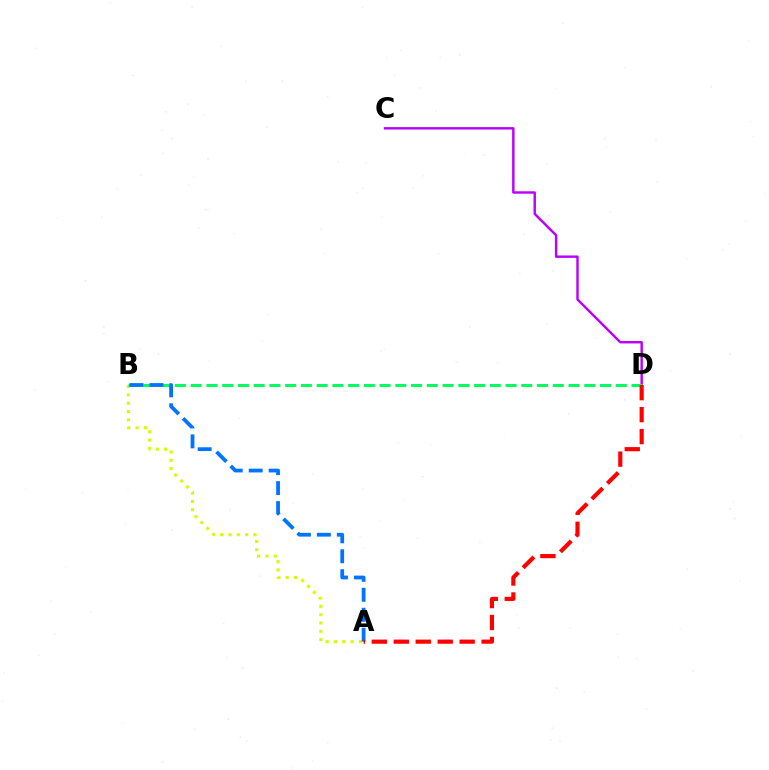{('A', 'B'): [{'color': '#d1ff00', 'line_style': 'dotted', 'thickness': 2.26}, {'color': '#0074ff', 'line_style': 'dashed', 'thickness': 2.71}], ('C', 'D'): [{'color': '#b900ff', 'line_style': 'solid', 'thickness': 1.75}], ('B', 'D'): [{'color': '#00ff5c', 'line_style': 'dashed', 'thickness': 2.14}], ('A', 'D'): [{'color': '#ff0000', 'line_style': 'dashed', 'thickness': 2.98}]}